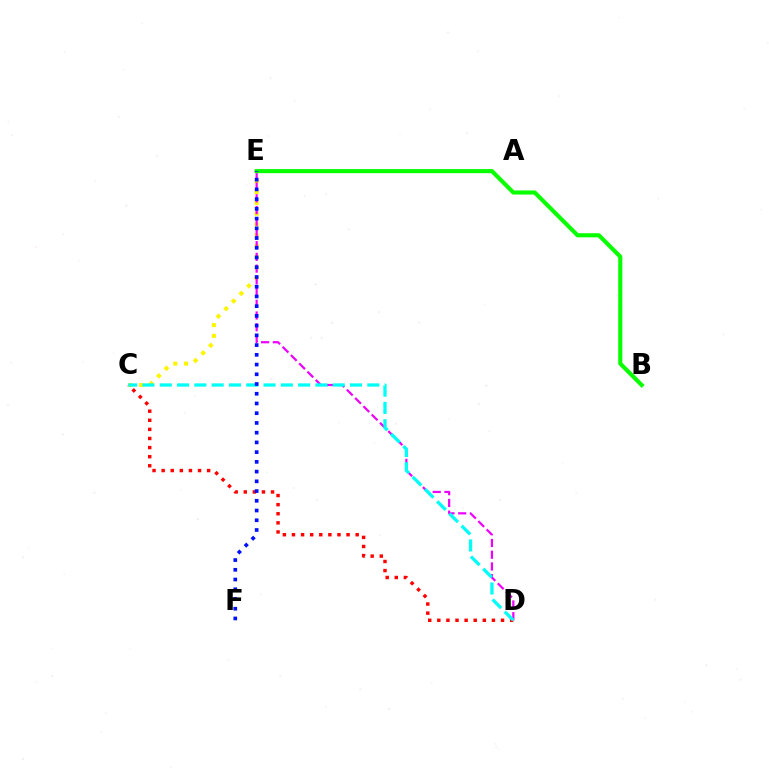{('C', 'E'): [{'color': '#fcf500', 'line_style': 'dotted', 'thickness': 2.92}], ('D', 'E'): [{'color': '#ee00ff', 'line_style': 'dashed', 'thickness': 1.59}], ('C', 'D'): [{'color': '#ff0000', 'line_style': 'dotted', 'thickness': 2.47}, {'color': '#00fff6', 'line_style': 'dashed', 'thickness': 2.35}], ('B', 'E'): [{'color': '#08ff00', 'line_style': 'solid', 'thickness': 2.95}], ('E', 'F'): [{'color': '#0010ff', 'line_style': 'dotted', 'thickness': 2.64}]}